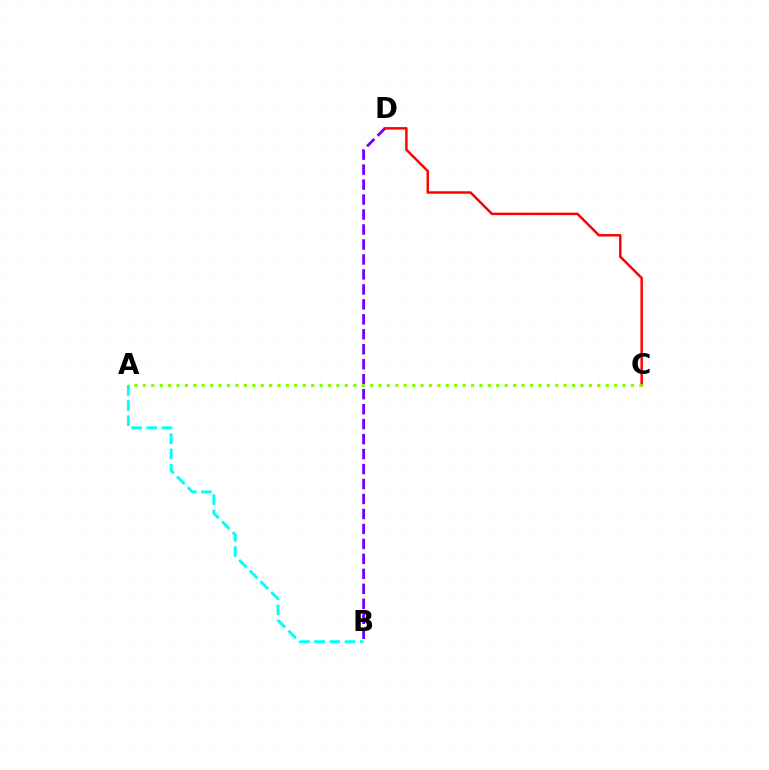{('B', 'D'): [{'color': '#7200ff', 'line_style': 'dashed', 'thickness': 2.03}], ('C', 'D'): [{'color': '#ff0000', 'line_style': 'solid', 'thickness': 1.78}], ('A', 'C'): [{'color': '#84ff00', 'line_style': 'dotted', 'thickness': 2.29}], ('A', 'B'): [{'color': '#00fff6', 'line_style': 'dashed', 'thickness': 2.06}]}